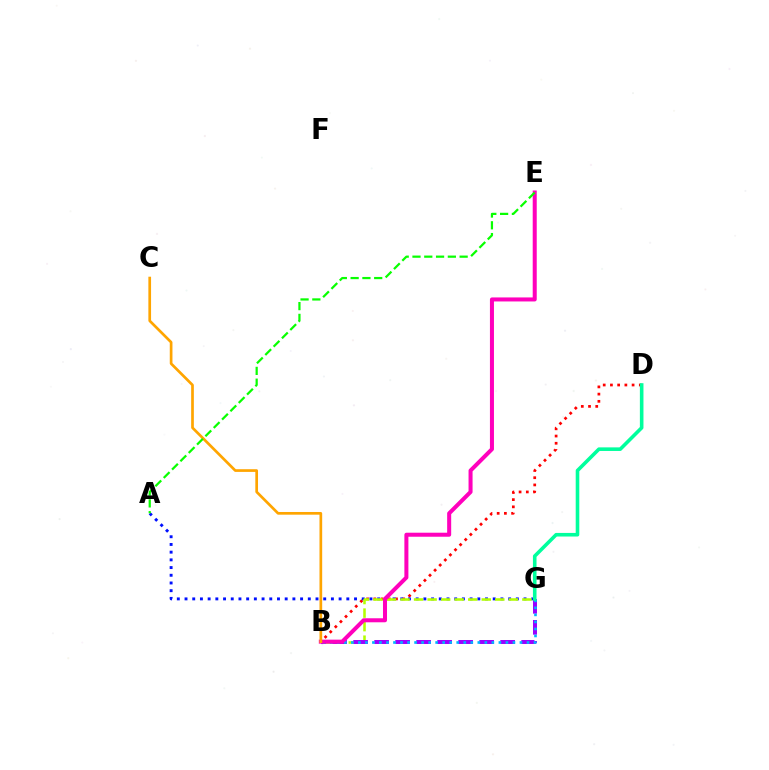{('B', 'D'): [{'color': '#ff0000', 'line_style': 'dotted', 'thickness': 1.96}], ('A', 'G'): [{'color': '#0010ff', 'line_style': 'dotted', 'thickness': 2.09}], ('B', 'G'): [{'color': '#b3ff00', 'line_style': 'dashed', 'thickness': 1.84}, {'color': '#9b00ff', 'line_style': 'dashed', 'thickness': 2.85}, {'color': '#00b5ff', 'line_style': 'dotted', 'thickness': 1.91}], ('D', 'G'): [{'color': '#00ff9d', 'line_style': 'solid', 'thickness': 2.59}], ('B', 'E'): [{'color': '#ff00bd', 'line_style': 'solid', 'thickness': 2.9}], ('B', 'C'): [{'color': '#ffa500', 'line_style': 'solid', 'thickness': 1.94}], ('A', 'E'): [{'color': '#08ff00', 'line_style': 'dashed', 'thickness': 1.6}]}